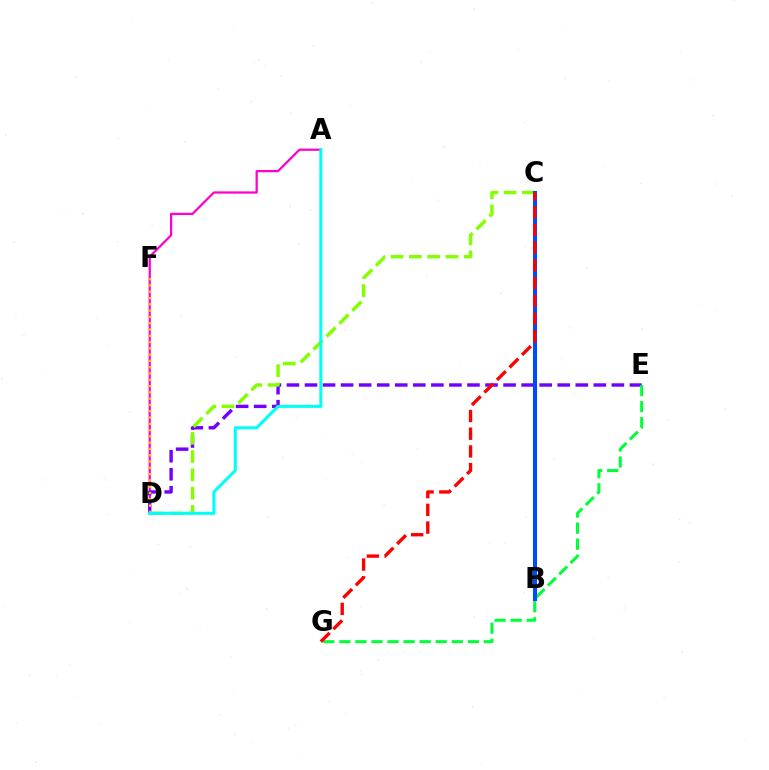{('A', 'D'): [{'color': '#ff00cf', 'line_style': 'solid', 'thickness': 1.62}, {'color': '#00fff6', 'line_style': 'solid', 'thickness': 2.19}], ('D', 'E'): [{'color': '#7200ff', 'line_style': 'dashed', 'thickness': 2.45}], ('C', 'D'): [{'color': '#84ff00', 'line_style': 'dashed', 'thickness': 2.49}], ('E', 'G'): [{'color': '#00ff39', 'line_style': 'dashed', 'thickness': 2.18}], ('D', 'F'): [{'color': '#ffbd00', 'line_style': 'dotted', 'thickness': 1.71}], ('B', 'C'): [{'color': '#004bff', 'line_style': 'solid', 'thickness': 2.91}], ('C', 'G'): [{'color': '#ff0000', 'line_style': 'dashed', 'thickness': 2.41}]}